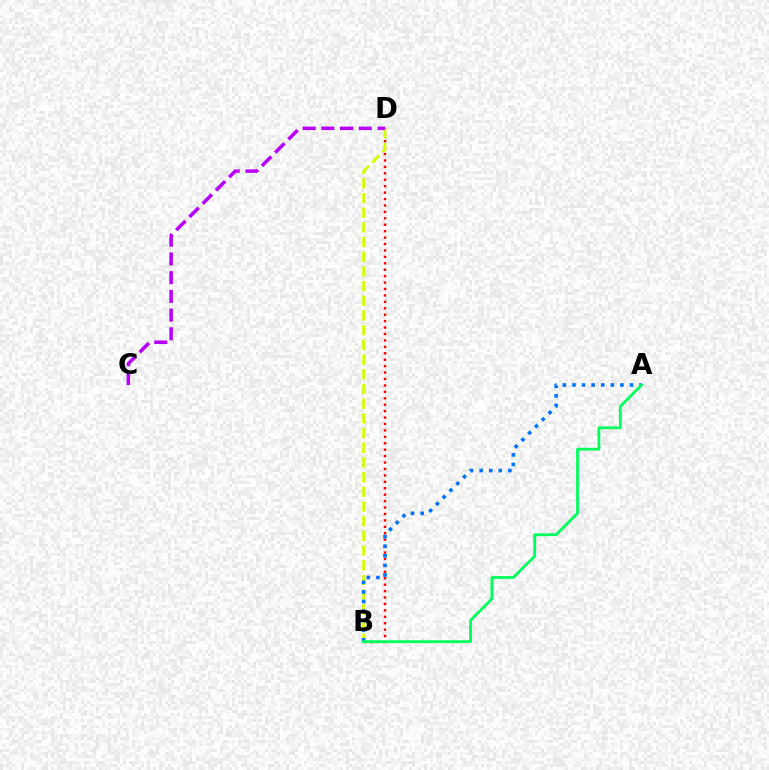{('B', 'D'): [{'color': '#ff0000', 'line_style': 'dotted', 'thickness': 1.75}, {'color': '#d1ff00', 'line_style': 'dashed', 'thickness': 2.0}], ('C', 'D'): [{'color': '#b900ff', 'line_style': 'dashed', 'thickness': 2.54}], ('A', 'B'): [{'color': '#0074ff', 'line_style': 'dotted', 'thickness': 2.6}, {'color': '#00ff5c', 'line_style': 'solid', 'thickness': 2.03}]}